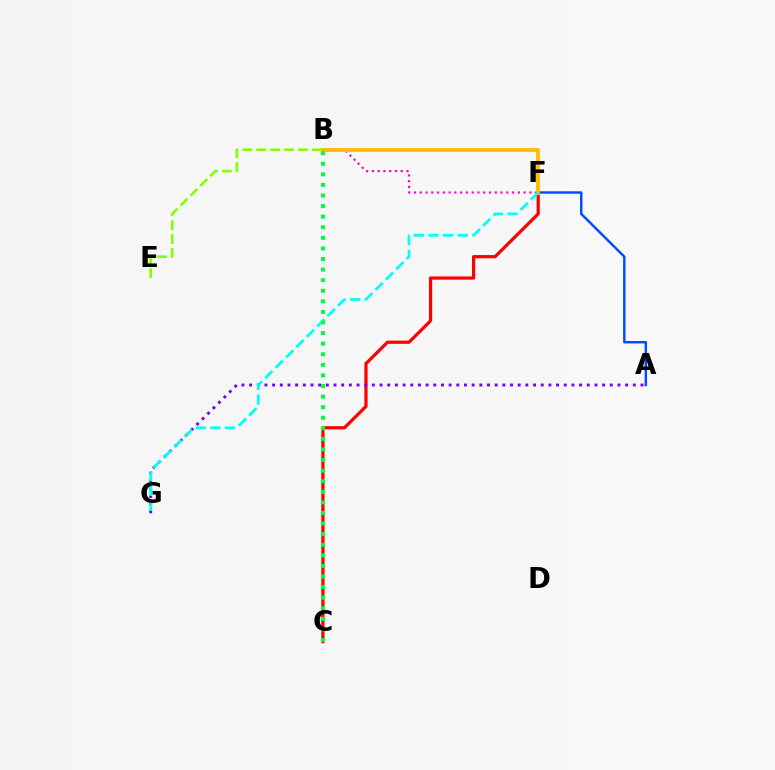{('B', 'E'): [{'color': '#84ff00', 'line_style': 'dashed', 'thickness': 1.89}], ('A', 'F'): [{'color': '#004bff', 'line_style': 'solid', 'thickness': 1.74}], ('B', 'F'): [{'color': '#ff00cf', 'line_style': 'dotted', 'thickness': 1.57}, {'color': '#ffbd00', 'line_style': 'solid', 'thickness': 2.75}], ('C', 'F'): [{'color': '#ff0000', 'line_style': 'solid', 'thickness': 2.32}], ('A', 'G'): [{'color': '#7200ff', 'line_style': 'dotted', 'thickness': 2.09}], ('F', 'G'): [{'color': '#00fff6', 'line_style': 'dashed', 'thickness': 1.99}], ('B', 'C'): [{'color': '#00ff39', 'line_style': 'dotted', 'thickness': 2.88}]}